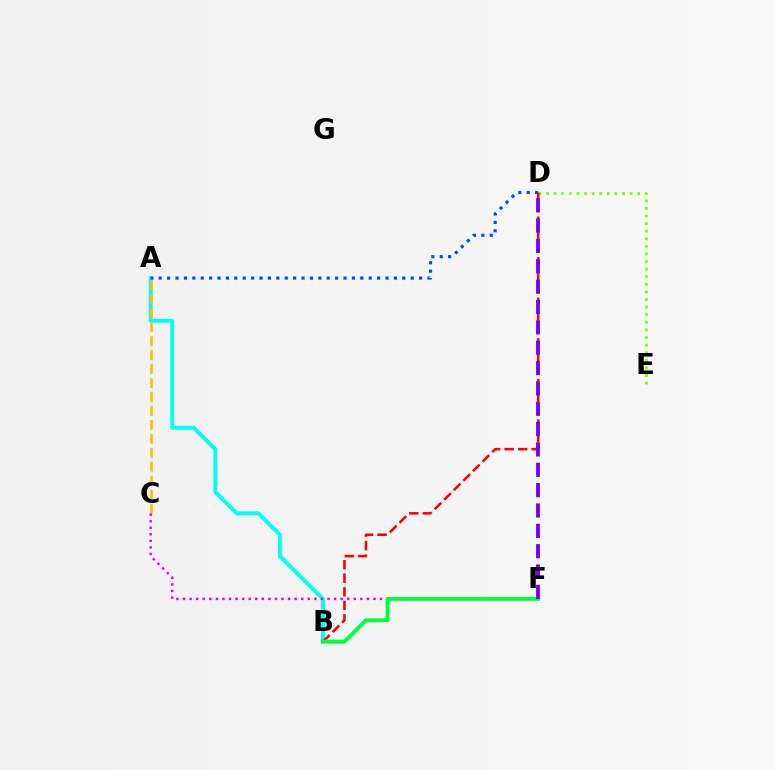{('A', 'B'): [{'color': '#00fff6', 'line_style': 'solid', 'thickness': 2.81}], ('A', 'D'): [{'color': '#004bff', 'line_style': 'dotted', 'thickness': 2.28}], ('D', 'E'): [{'color': '#84ff00', 'line_style': 'dotted', 'thickness': 2.06}], ('B', 'D'): [{'color': '#ff0000', 'line_style': 'dashed', 'thickness': 1.84}], ('A', 'C'): [{'color': '#ffbd00', 'line_style': 'dashed', 'thickness': 1.9}], ('C', 'F'): [{'color': '#ff00cf', 'line_style': 'dotted', 'thickness': 1.78}], ('B', 'F'): [{'color': '#00ff39', 'line_style': 'solid', 'thickness': 2.77}], ('D', 'F'): [{'color': '#7200ff', 'line_style': 'dashed', 'thickness': 2.76}]}